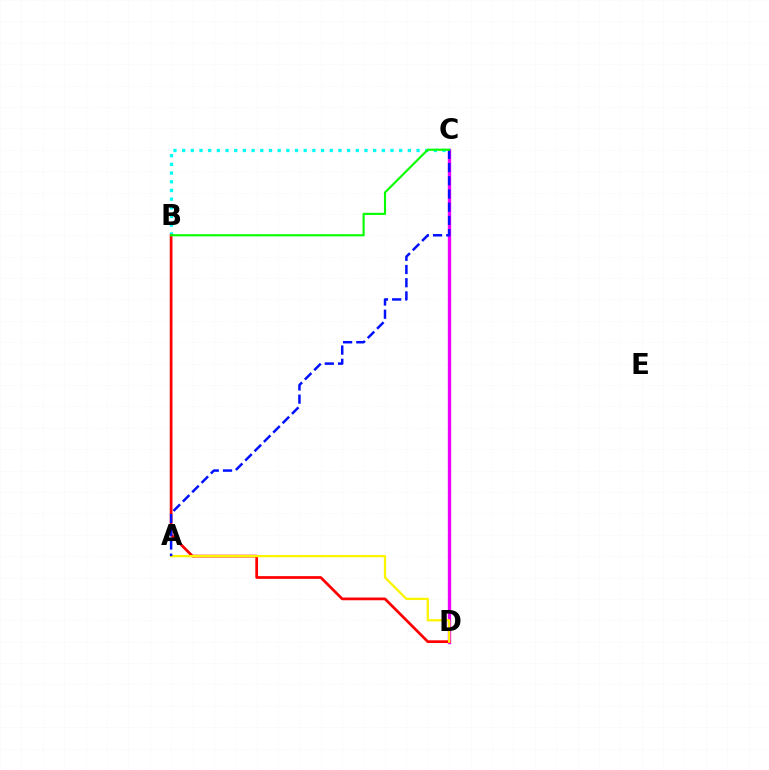{('C', 'D'): [{'color': '#ee00ff', 'line_style': 'solid', 'thickness': 2.41}], ('B', 'C'): [{'color': '#00fff6', 'line_style': 'dotted', 'thickness': 2.36}, {'color': '#08ff00', 'line_style': 'solid', 'thickness': 1.54}], ('B', 'D'): [{'color': '#ff0000', 'line_style': 'solid', 'thickness': 1.96}], ('A', 'D'): [{'color': '#fcf500', 'line_style': 'solid', 'thickness': 1.65}], ('A', 'C'): [{'color': '#0010ff', 'line_style': 'dashed', 'thickness': 1.8}]}